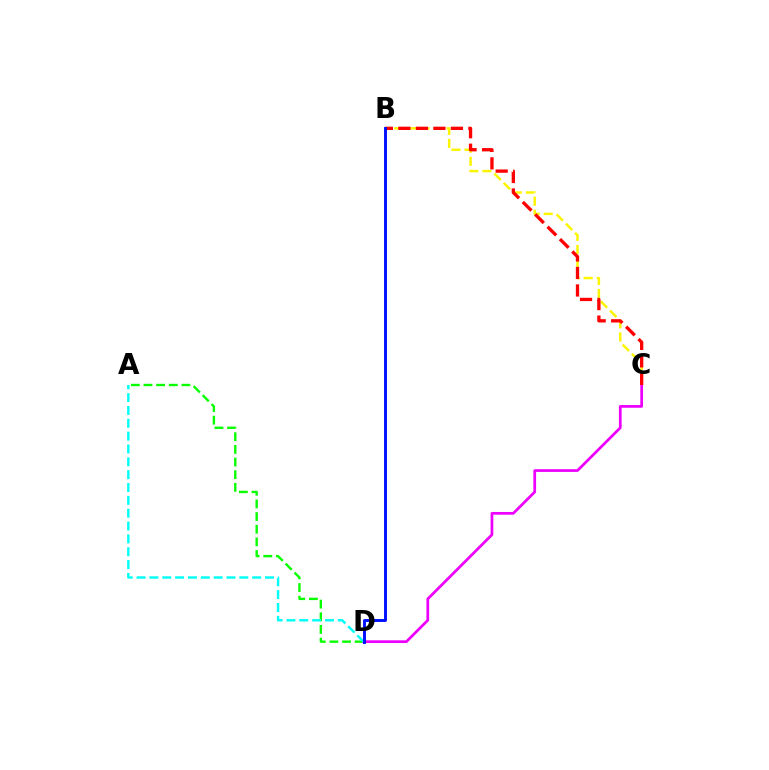{('A', 'D'): [{'color': '#08ff00', 'line_style': 'dashed', 'thickness': 1.72}, {'color': '#00fff6', 'line_style': 'dashed', 'thickness': 1.74}], ('C', 'D'): [{'color': '#ee00ff', 'line_style': 'solid', 'thickness': 1.97}], ('B', 'C'): [{'color': '#fcf500', 'line_style': 'dashed', 'thickness': 1.78}, {'color': '#ff0000', 'line_style': 'dashed', 'thickness': 2.38}], ('B', 'D'): [{'color': '#0010ff', 'line_style': 'solid', 'thickness': 2.11}]}